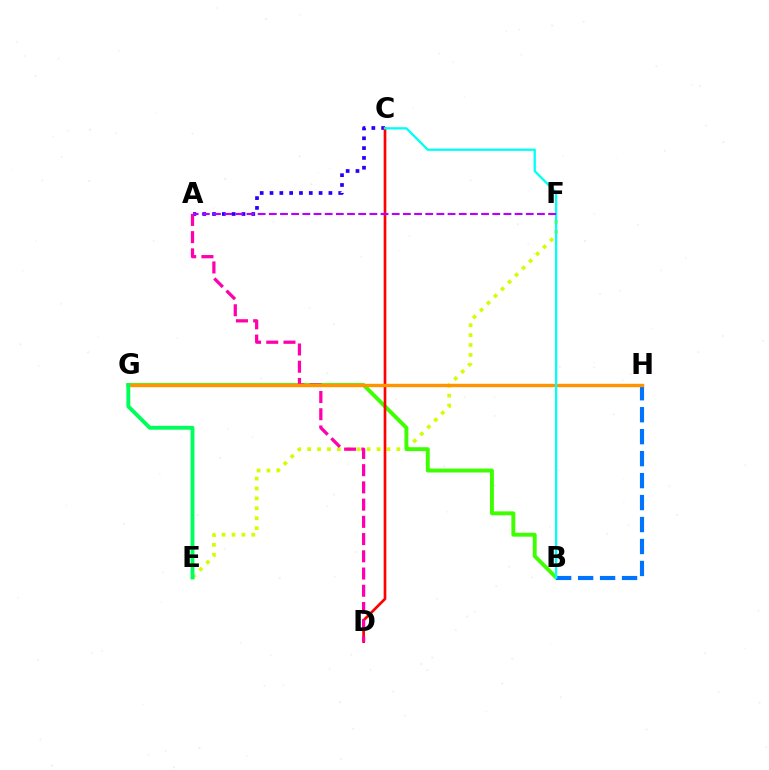{('A', 'C'): [{'color': '#2500ff', 'line_style': 'dotted', 'thickness': 2.67}], ('E', 'F'): [{'color': '#d1ff00', 'line_style': 'dotted', 'thickness': 2.69}], ('B', 'G'): [{'color': '#3dff00', 'line_style': 'solid', 'thickness': 2.81}], ('B', 'H'): [{'color': '#0074ff', 'line_style': 'dashed', 'thickness': 2.98}], ('C', 'D'): [{'color': '#ff0000', 'line_style': 'solid', 'thickness': 1.92}], ('A', 'D'): [{'color': '#ff00ac', 'line_style': 'dashed', 'thickness': 2.34}], ('G', 'H'): [{'color': '#ff9400', 'line_style': 'solid', 'thickness': 2.44}], ('B', 'C'): [{'color': '#00fff6', 'line_style': 'solid', 'thickness': 1.65}], ('E', 'G'): [{'color': '#00ff5c', 'line_style': 'solid', 'thickness': 2.8}], ('A', 'F'): [{'color': '#b900ff', 'line_style': 'dashed', 'thickness': 1.52}]}